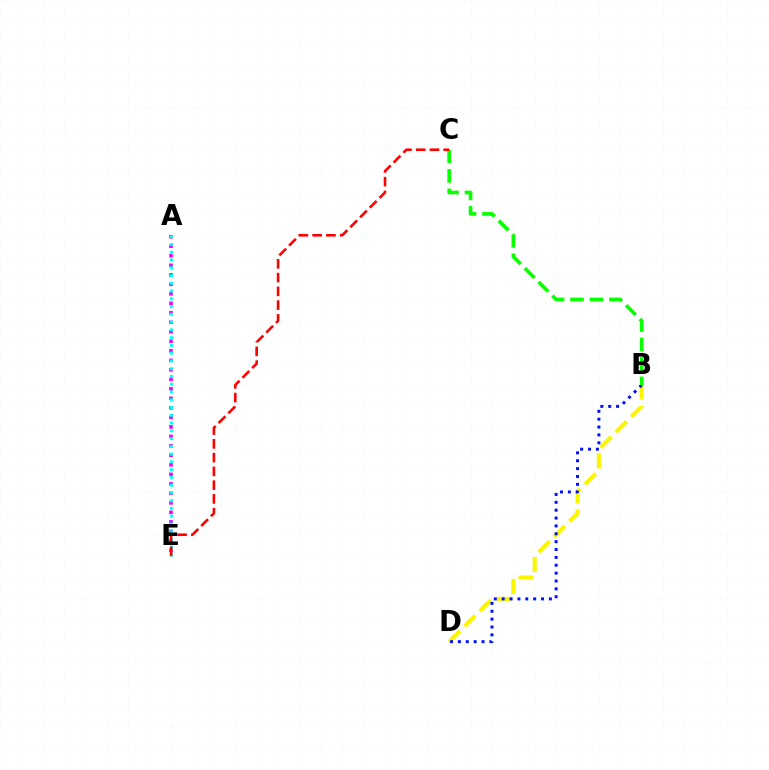{('A', 'E'): [{'color': '#ee00ff', 'line_style': 'dotted', 'thickness': 2.58}, {'color': '#00fff6', 'line_style': 'dotted', 'thickness': 2.11}], ('B', 'D'): [{'color': '#fcf500', 'line_style': 'dashed', 'thickness': 2.95}, {'color': '#0010ff', 'line_style': 'dotted', 'thickness': 2.14}], ('B', 'C'): [{'color': '#08ff00', 'line_style': 'dashed', 'thickness': 2.64}], ('C', 'E'): [{'color': '#ff0000', 'line_style': 'dashed', 'thickness': 1.87}]}